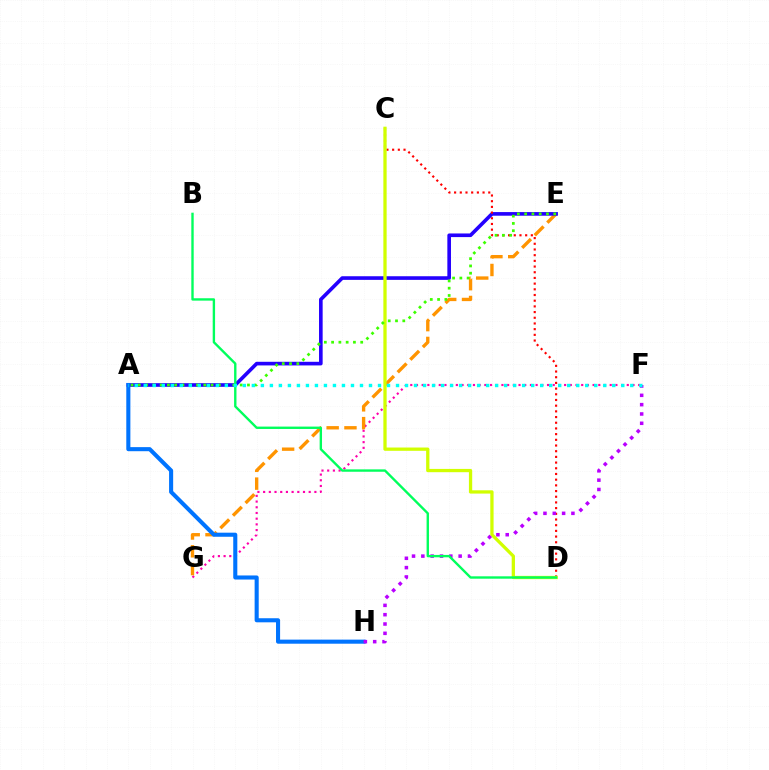{('F', 'G'): [{'color': '#ff00ac', 'line_style': 'dotted', 'thickness': 1.55}], ('E', 'G'): [{'color': '#ff9400', 'line_style': 'dashed', 'thickness': 2.42}], ('A', 'E'): [{'color': '#2500ff', 'line_style': 'solid', 'thickness': 2.62}, {'color': '#3dff00', 'line_style': 'dotted', 'thickness': 1.98}], ('C', 'D'): [{'color': '#ff0000', 'line_style': 'dotted', 'thickness': 1.55}, {'color': '#d1ff00', 'line_style': 'solid', 'thickness': 2.36}], ('A', 'H'): [{'color': '#0074ff', 'line_style': 'solid', 'thickness': 2.94}], ('F', 'H'): [{'color': '#b900ff', 'line_style': 'dotted', 'thickness': 2.53}], ('B', 'D'): [{'color': '#00ff5c', 'line_style': 'solid', 'thickness': 1.71}], ('A', 'F'): [{'color': '#00fff6', 'line_style': 'dotted', 'thickness': 2.45}]}